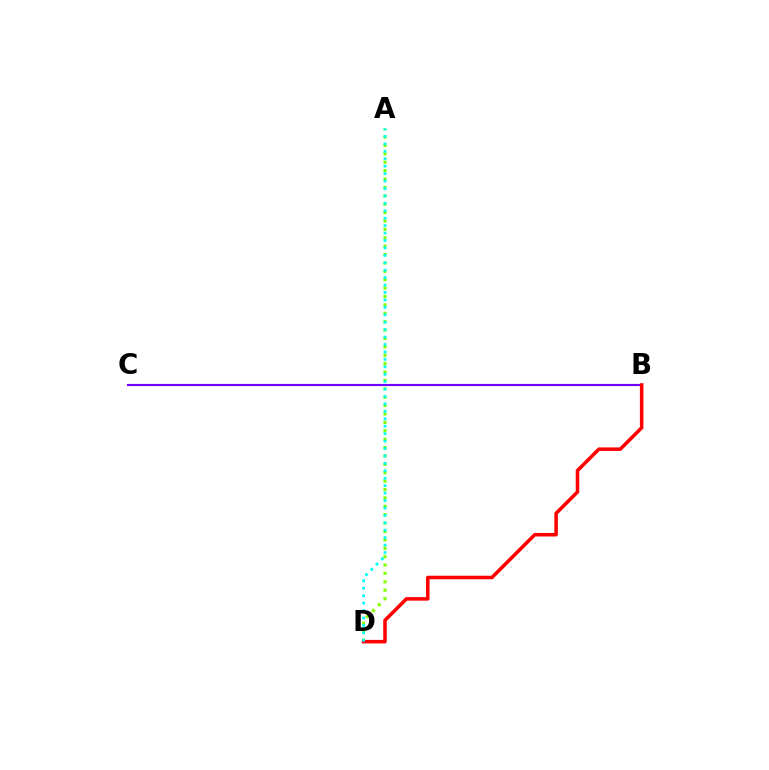{('A', 'D'): [{'color': '#84ff00', 'line_style': 'dotted', 'thickness': 2.28}, {'color': '#00fff6', 'line_style': 'dotted', 'thickness': 2.02}], ('B', 'C'): [{'color': '#7200ff', 'line_style': 'solid', 'thickness': 1.55}], ('B', 'D'): [{'color': '#ff0000', 'line_style': 'solid', 'thickness': 2.54}]}